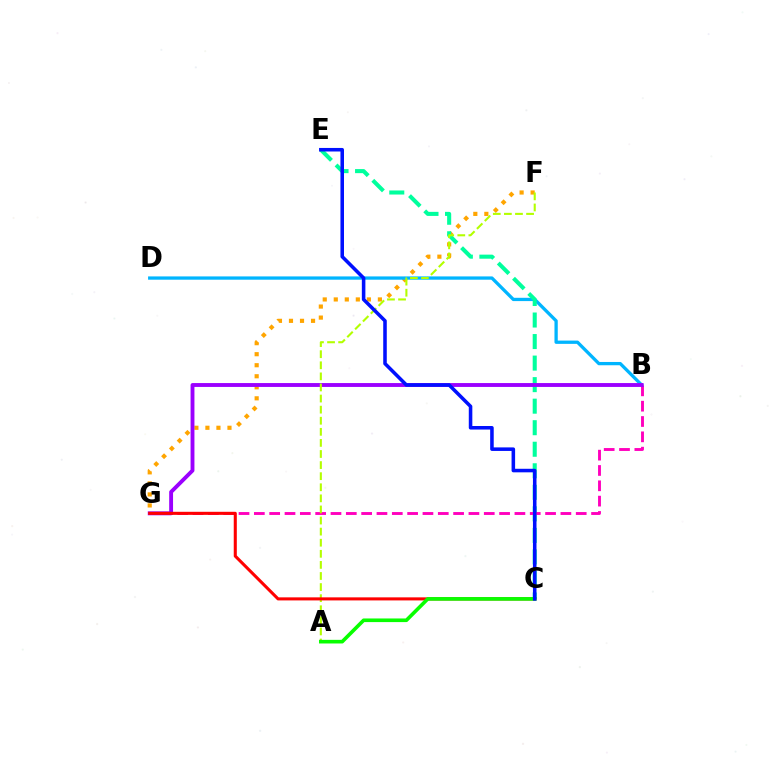{('F', 'G'): [{'color': '#ffa500', 'line_style': 'dotted', 'thickness': 3.0}], ('B', 'D'): [{'color': '#00b5ff', 'line_style': 'solid', 'thickness': 2.37}], ('C', 'E'): [{'color': '#00ff9d', 'line_style': 'dashed', 'thickness': 2.93}, {'color': '#0010ff', 'line_style': 'solid', 'thickness': 2.55}], ('B', 'G'): [{'color': '#ff00bd', 'line_style': 'dashed', 'thickness': 2.08}, {'color': '#9b00ff', 'line_style': 'solid', 'thickness': 2.79}], ('A', 'F'): [{'color': '#b3ff00', 'line_style': 'dashed', 'thickness': 1.51}], ('C', 'G'): [{'color': '#ff0000', 'line_style': 'solid', 'thickness': 2.21}], ('A', 'C'): [{'color': '#08ff00', 'line_style': 'solid', 'thickness': 2.61}]}